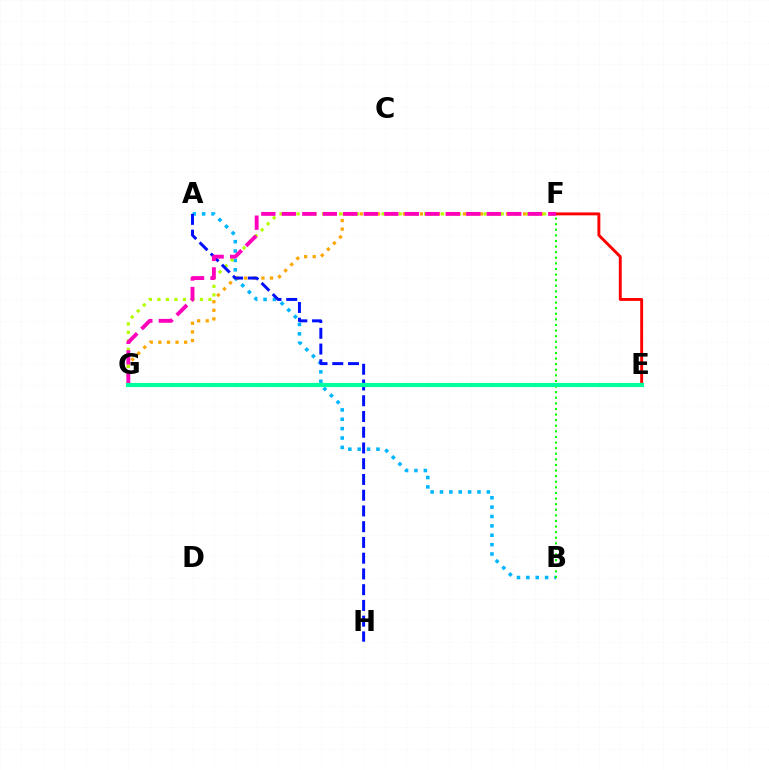{('E', 'F'): [{'color': '#ff0000', 'line_style': 'solid', 'thickness': 2.1}], ('A', 'B'): [{'color': '#00b5ff', 'line_style': 'dotted', 'thickness': 2.55}], ('F', 'G'): [{'color': '#ffa500', 'line_style': 'dotted', 'thickness': 2.33}, {'color': '#b3ff00', 'line_style': 'dotted', 'thickness': 2.31}, {'color': '#ff00bd', 'line_style': 'dashed', 'thickness': 2.78}], ('A', 'H'): [{'color': '#0010ff', 'line_style': 'dashed', 'thickness': 2.14}], ('E', 'G'): [{'color': '#9b00ff', 'line_style': 'dotted', 'thickness': 1.64}, {'color': '#00ff9d', 'line_style': 'solid', 'thickness': 2.99}], ('B', 'F'): [{'color': '#08ff00', 'line_style': 'dotted', 'thickness': 1.52}]}